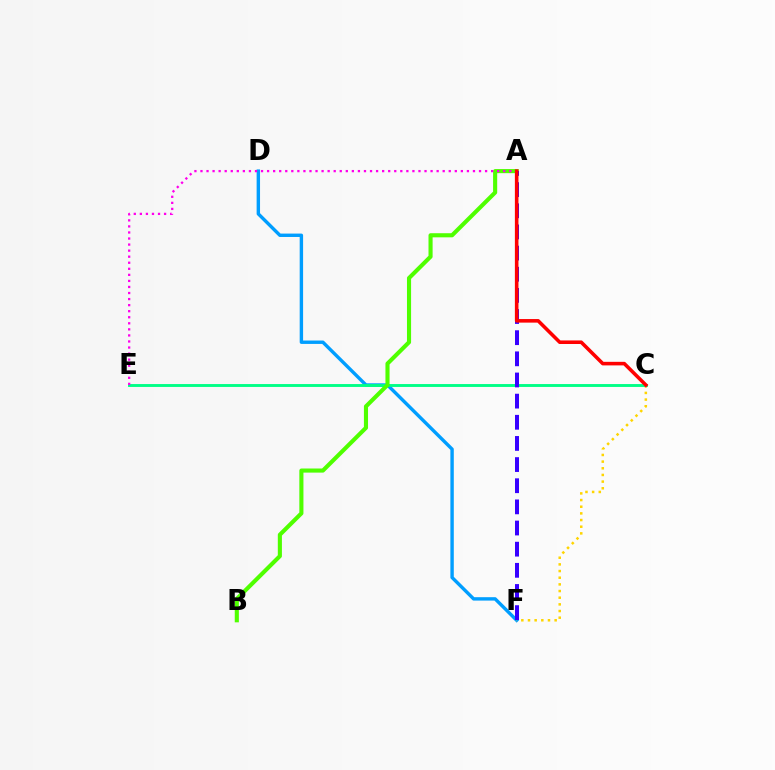{('D', 'F'): [{'color': '#009eff', 'line_style': 'solid', 'thickness': 2.45}], ('C', 'F'): [{'color': '#ffd500', 'line_style': 'dotted', 'thickness': 1.81}], ('C', 'E'): [{'color': '#00ff86', 'line_style': 'solid', 'thickness': 2.08}], ('A', 'B'): [{'color': '#4fff00', 'line_style': 'solid', 'thickness': 2.96}], ('A', 'E'): [{'color': '#ff00ed', 'line_style': 'dotted', 'thickness': 1.65}], ('A', 'F'): [{'color': '#3700ff', 'line_style': 'dashed', 'thickness': 2.87}], ('A', 'C'): [{'color': '#ff0000', 'line_style': 'solid', 'thickness': 2.57}]}